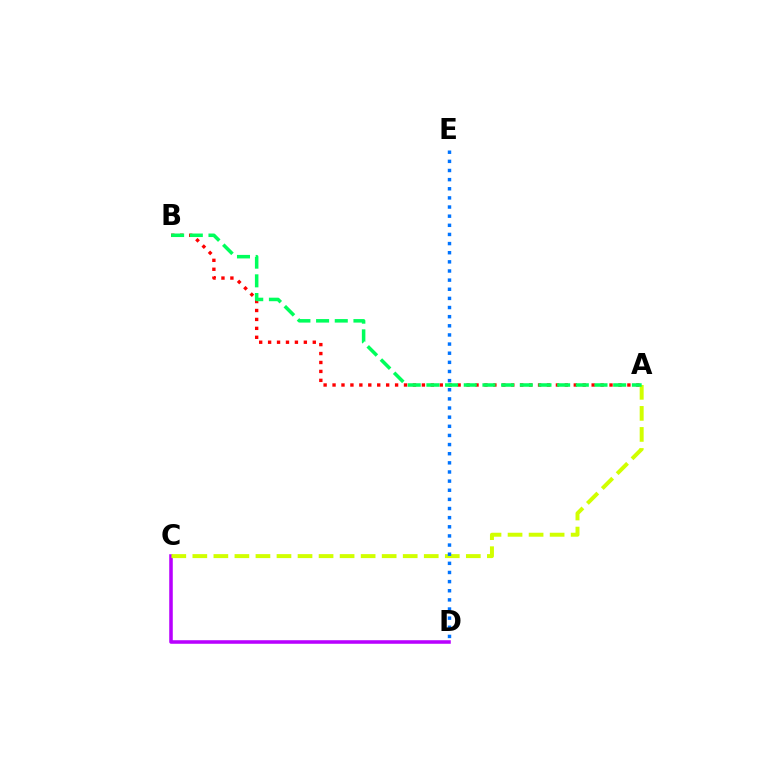{('A', 'B'): [{'color': '#ff0000', 'line_style': 'dotted', 'thickness': 2.43}, {'color': '#00ff5c', 'line_style': 'dashed', 'thickness': 2.54}], ('C', 'D'): [{'color': '#b900ff', 'line_style': 'solid', 'thickness': 2.55}], ('A', 'C'): [{'color': '#d1ff00', 'line_style': 'dashed', 'thickness': 2.86}], ('D', 'E'): [{'color': '#0074ff', 'line_style': 'dotted', 'thickness': 2.48}]}